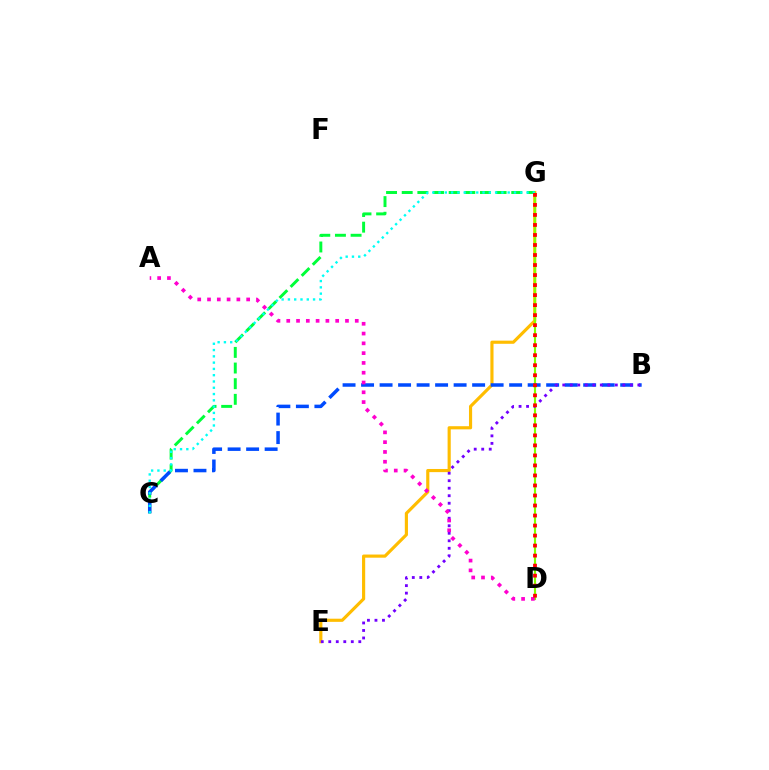{('E', 'G'): [{'color': '#ffbd00', 'line_style': 'solid', 'thickness': 2.27}], ('C', 'G'): [{'color': '#00ff39', 'line_style': 'dashed', 'thickness': 2.13}, {'color': '#00fff6', 'line_style': 'dotted', 'thickness': 1.71}], ('D', 'G'): [{'color': '#84ff00', 'line_style': 'solid', 'thickness': 1.55}, {'color': '#ff0000', 'line_style': 'dotted', 'thickness': 2.72}], ('B', 'C'): [{'color': '#004bff', 'line_style': 'dashed', 'thickness': 2.51}], ('B', 'E'): [{'color': '#7200ff', 'line_style': 'dotted', 'thickness': 2.04}], ('A', 'D'): [{'color': '#ff00cf', 'line_style': 'dotted', 'thickness': 2.66}]}